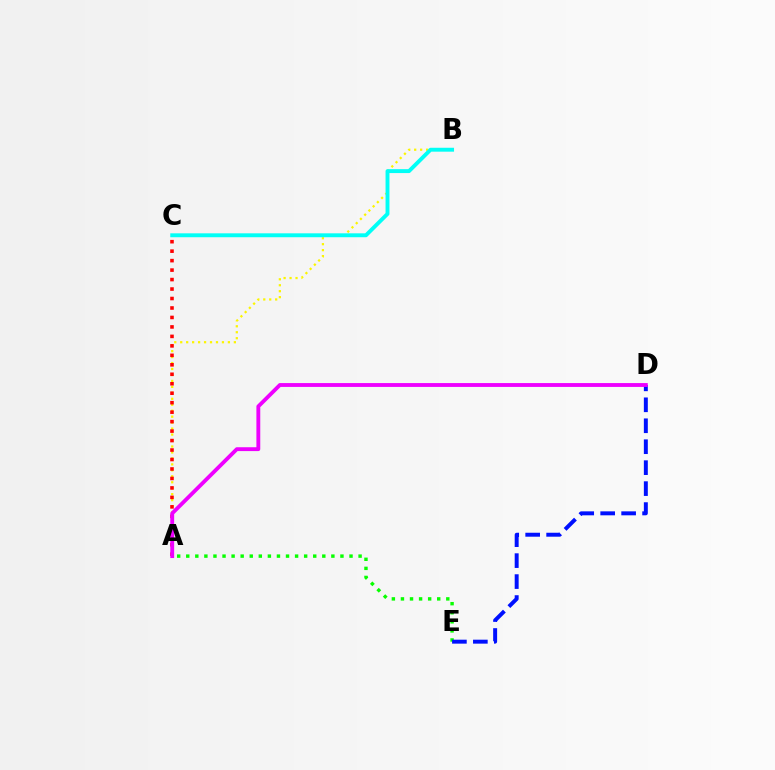{('A', 'B'): [{'color': '#fcf500', 'line_style': 'dotted', 'thickness': 1.62}], ('A', 'C'): [{'color': '#ff0000', 'line_style': 'dotted', 'thickness': 2.57}], ('A', 'E'): [{'color': '#08ff00', 'line_style': 'dotted', 'thickness': 2.46}], ('B', 'C'): [{'color': '#00fff6', 'line_style': 'solid', 'thickness': 2.81}], ('D', 'E'): [{'color': '#0010ff', 'line_style': 'dashed', 'thickness': 2.85}], ('A', 'D'): [{'color': '#ee00ff', 'line_style': 'solid', 'thickness': 2.78}]}